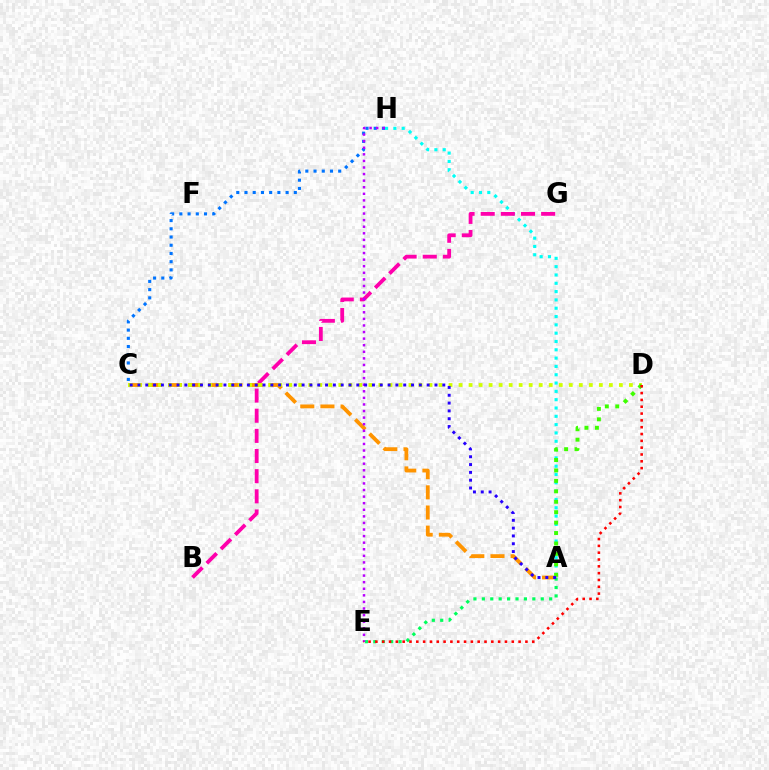{('A', 'H'): [{'color': '#00fff6', 'line_style': 'dotted', 'thickness': 2.26}], ('A', 'C'): [{'color': '#ff9400', 'line_style': 'dashed', 'thickness': 2.74}, {'color': '#2500ff', 'line_style': 'dotted', 'thickness': 2.12}], ('C', 'H'): [{'color': '#0074ff', 'line_style': 'dotted', 'thickness': 2.23}], ('B', 'G'): [{'color': '#ff00ac', 'line_style': 'dashed', 'thickness': 2.74}], ('C', 'D'): [{'color': '#d1ff00', 'line_style': 'dotted', 'thickness': 2.72}], ('A', 'E'): [{'color': '#00ff5c', 'line_style': 'dotted', 'thickness': 2.29}], ('A', 'D'): [{'color': '#3dff00', 'line_style': 'dotted', 'thickness': 2.84}], ('E', 'H'): [{'color': '#b900ff', 'line_style': 'dotted', 'thickness': 1.79}], ('D', 'E'): [{'color': '#ff0000', 'line_style': 'dotted', 'thickness': 1.85}]}